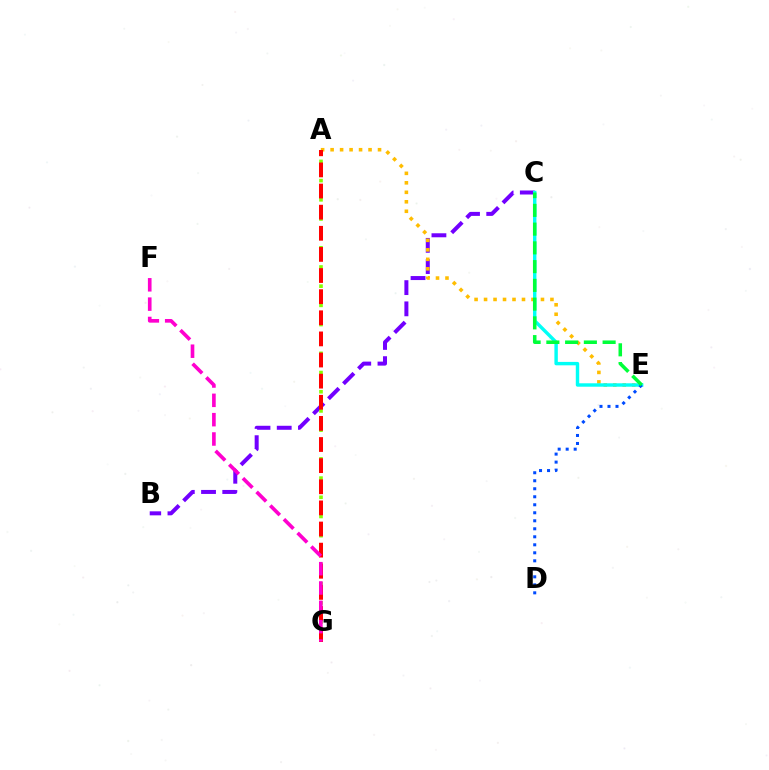{('B', 'C'): [{'color': '#7200ff', 'line_style': 'dashed', 'thickness': 2.88}], ('A', 'E'): [{'color': '#ffbd00', 'line_style': 'dotted', 'thickness': 2.58}], ('A', 'G'): [{'color': '#84ff00', 'line_style': 'dotted', 'thickness': 2.61}, {'color': '#ff0000', 'line_style': 'dashed', 'thickness': 2.87}], ('C', 'E'): [{'color': '#00fff6', 'line_style': 'solid', 'thickness': 2.46}, {'color': '#00ff39', 'line_style': 'dashed', 'thickness': 2.55}], ('D', 'E'): [{'color': '#004bff', 'line_style': 'dotted', 'thickness': 2.18}], ('F', 'G'): [{'color': '#ff00cf', 'line_style': 'dashed', 'thickness': 2.63}]}